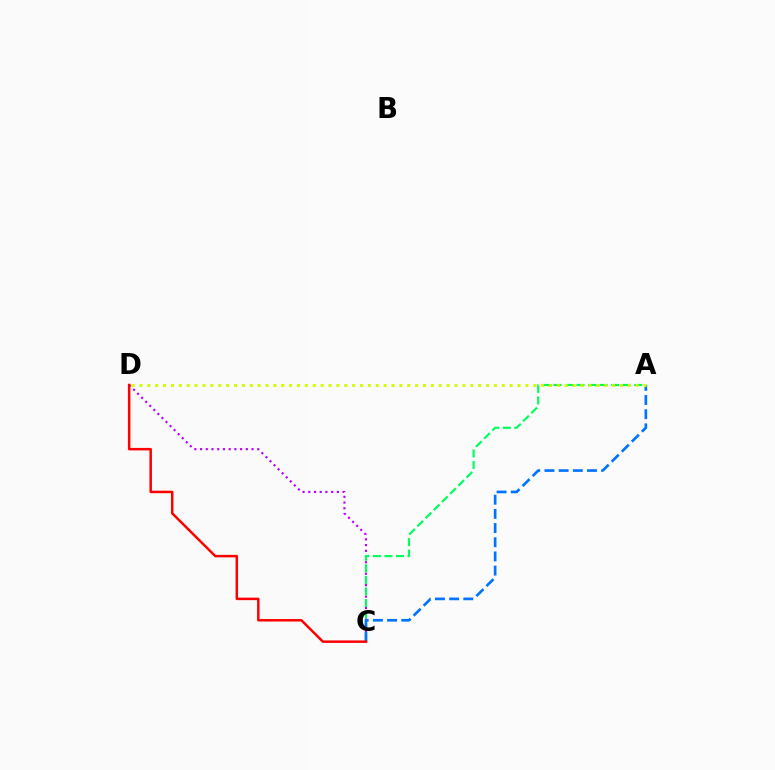{('C', 'D'): [{'color': '#b900ff', 'line_style': 'dotted', 'thickness': 1.55}, {'color': '#ff0000', 'line_style': 'solid', 'thickness': 1.8}], ('A', 'C'): [{'color': '#00ff5c', 'line_style': 'dashed', 'thickness': 1.57}, {'color': '#0074ff', 'line_style': 'dashed', 'thickness': 1.93}], ('A', 'D'): [{'color': '#d1ff00', 'line_style': 'dotted', 'thickness': 2.14}]}